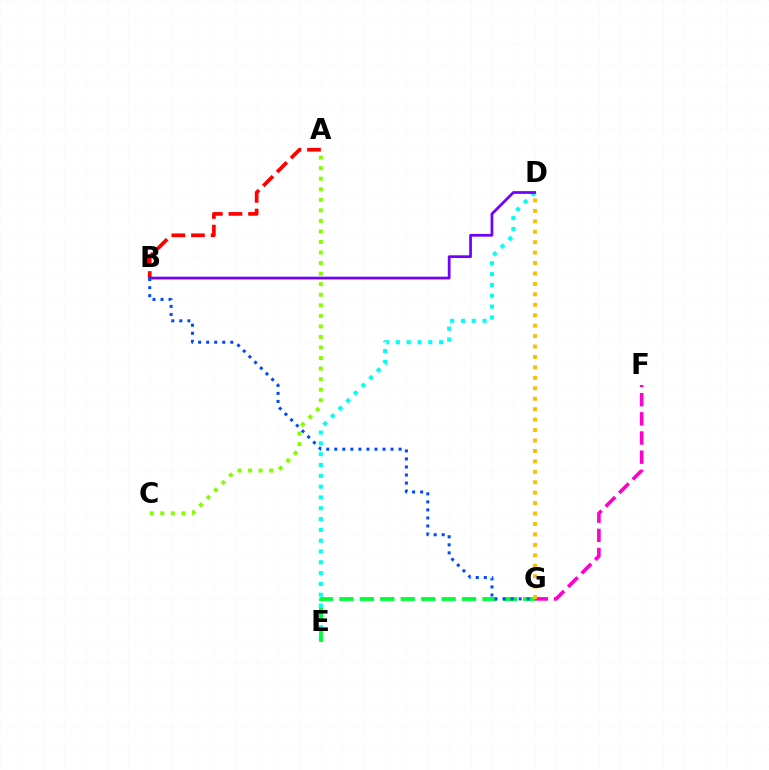{('F', 'G'): [{'color': '#ff00cf', 'line_style': 'dashed', 'thickness': 2.61}], ('D', 'E'): [{'color': '#00fff6', 'line_style': 'dotted', 'thickness': 2.94}], ('A', 'B'): [{'color': '#ff0000', 'line_style': 'dashed', 'thickness': 2.66}], ('B', 'D'): [{'color': '#7200ff', 'line_style': 'solid', 'thickness': 1.98}], ('A', 'C'): [{'color': '#84ff00', 'line_style': 'dotted', 'thickness': 2.87}], ('E', 'G'): [{'color': '#00ff39', 'line_style': 'dashed', 'thickness': 2.78}], ('B', 'G'): [{'color': '#004bff', 'line_style': 'dotted', 'thickness': 2.18}], ('D', 'G'): [{'color': '#ffbd00', 'line_style': 'dotted', 'thickness': 2.84}]}